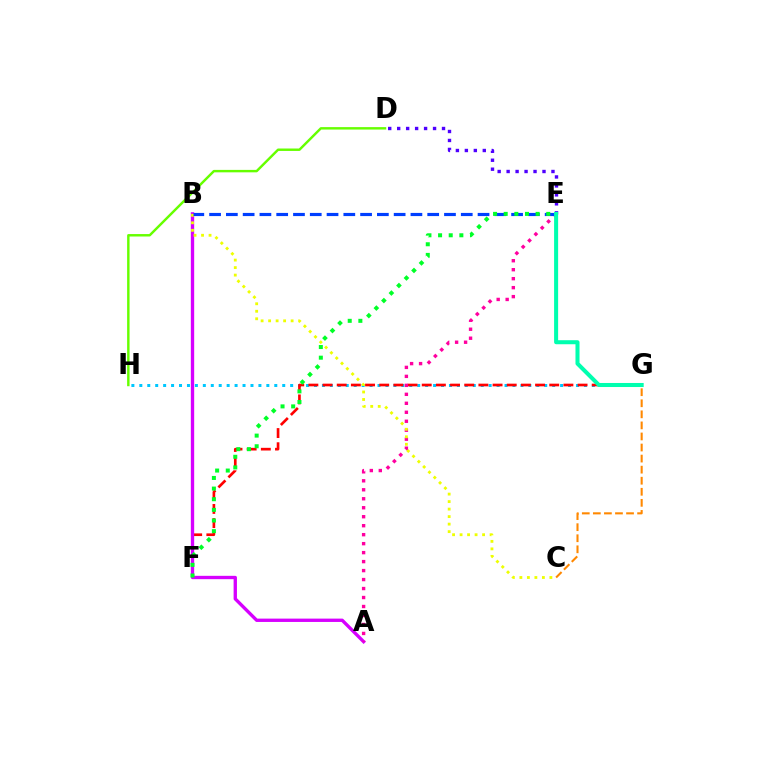{('G', 'H'): [{'color': '#00c7ff', 'line_style': 'dotted', 'thickness': 2.16}], ('D', 'H'): [{'color': '#66ff00', 'line_style': 'solid', 'thickness': 1.75}], ('F', 'G'): [{'color': '#ff0000', 'line_style': 'dashed', 'thickness': 1.92}], ('C', 'G'): [{'color': '#ff8800', 'line_style': 'dashed', 'thickness': 1.5}], ('D', 'E'): [{'color': '#4f00ff', 'line_style': 'dotted', 'thickness': 2.44}], ('A', 'B'): [{'color': '#d600ff', 'line_style': 'solid', 'thickness': 2.41}], ('A', 'E'): [{'color': '#ff00a0', 'line_style': 'dotted', 'thickness': 2.44}], ('B', 'C'): [{'color': '#eeff00', 'line_style': 'dotted', 'thickness': 2.04}], ('B', 'E'): [{'color': '#003fff', 'line_style': 'dashed', 'thickness': 2.28}], ('E', 'F'): [{'color': '#00ff27', 'line_style': 'dotted', 'thickness': 2.89}], ('E', 'G'): [{'color': '#00ffaf', 'line_style': 'solid', 'thickness': 2.91}]}